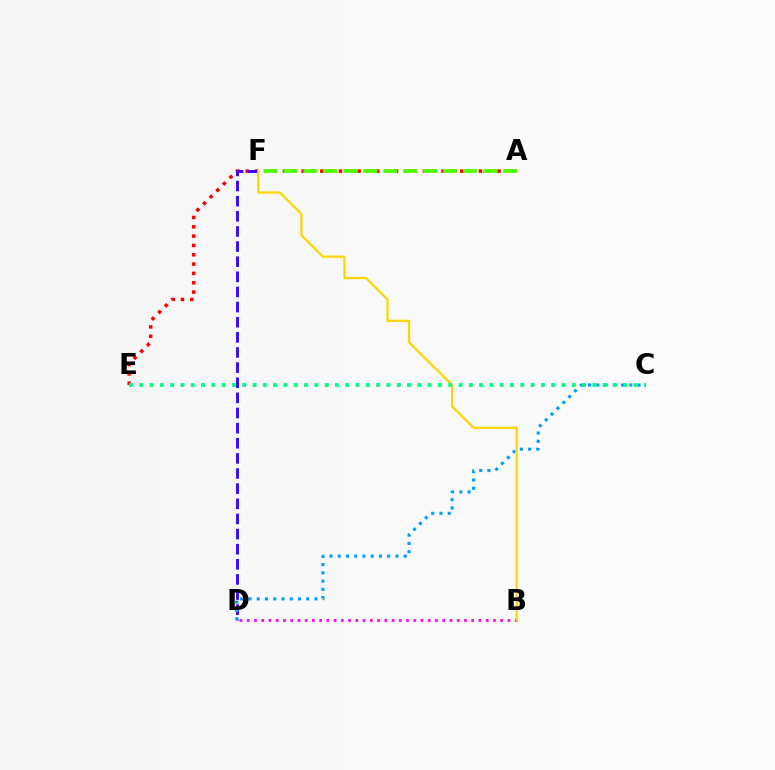{('B', 'D'): [{'color': '#ff00ed', 'line_style': 'dotted', 'thickness': 1.97}], ('A', 'E'): [{'color': '#ff0000', 'line_style': 'dotted', 'thickness': 2.53}], ('A', 'F'): [{'color': '#4fff00', 'line_style': 'dashed', 'thickness': 2.71}], ('D', 'F'): [{'color': '#3700ff', 'line_style': 'dashed', 'thickness': 2.06}], ('C', 'D'): [{'color': '#009eff', 'line_style': 'dotted', 'thickness': 2.24}], ('B', 'F'): [{'color': '#ffd500', 'line_style': 'solid', 'thickness': 1.62}], ('C', 'E'): [{'color': '#00ff86', 'line_style': 'dotted', 'thickness': 2.8}]}